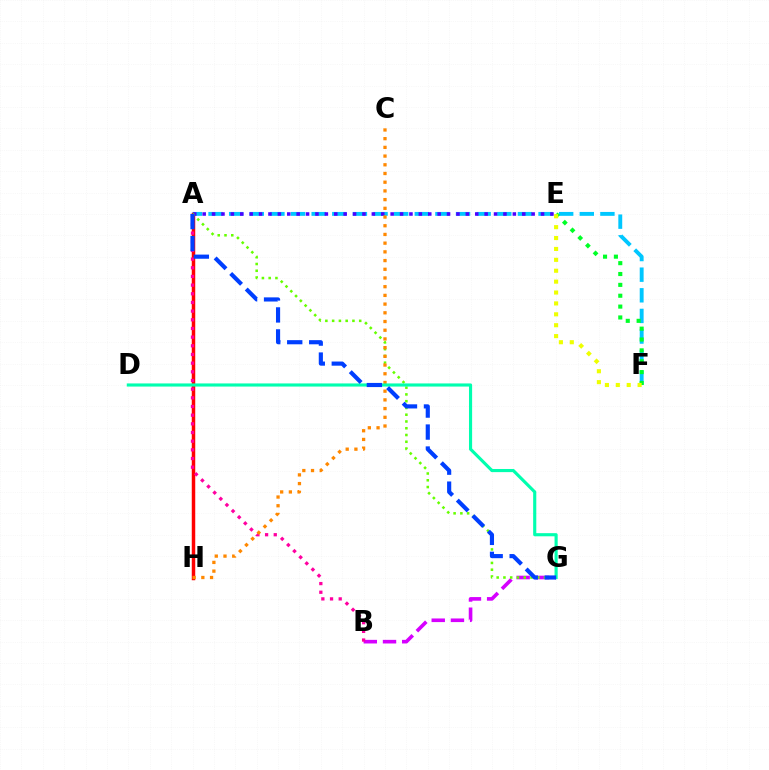{('B', 'G'): [{'color': '#d600ff', 'line_style': 'dashed', 'thickness': 2.61}], ('A', 'F'): [{'color': '#00c7ff', 'line_style': 'dashed', 'thickness': 2.8}], ('A', 'H'): [{'color': '#ff0000', 'line_style': 'solid', 'thickness': 2.5}], ('A', 'E'): [{'color': '#4f00ff', 'line_style': 'dotted', 'thickness': 2.55}], ('E', 'F'): [{'color': '#00ff27', 'line_style': 'dotted', 'thickness': 2.95}, {'color': '#eeff00', 'line_style': 'dotted', 'thickness': 2.96}], ('A', 'G'): [{'color': '#66ff00', 'line_style': 'dotted', 'thickness': 1.84}, {'color': '#003fff', 'line_style': 'dashed', 'thickness': 2.99}], ('A', 'B'): [{'color': '#ff00a0', 'line_style': 'dotted', 'thickness': 2.36}], ('C', 'H'): [{'color': '#ff8800', 'line_style': 'dotted', 'thickness': 2.37}], ('D', 'G'): [{'color': '#00ffaf', 'line_style': 'solid', 'thickness': 2.26}]}